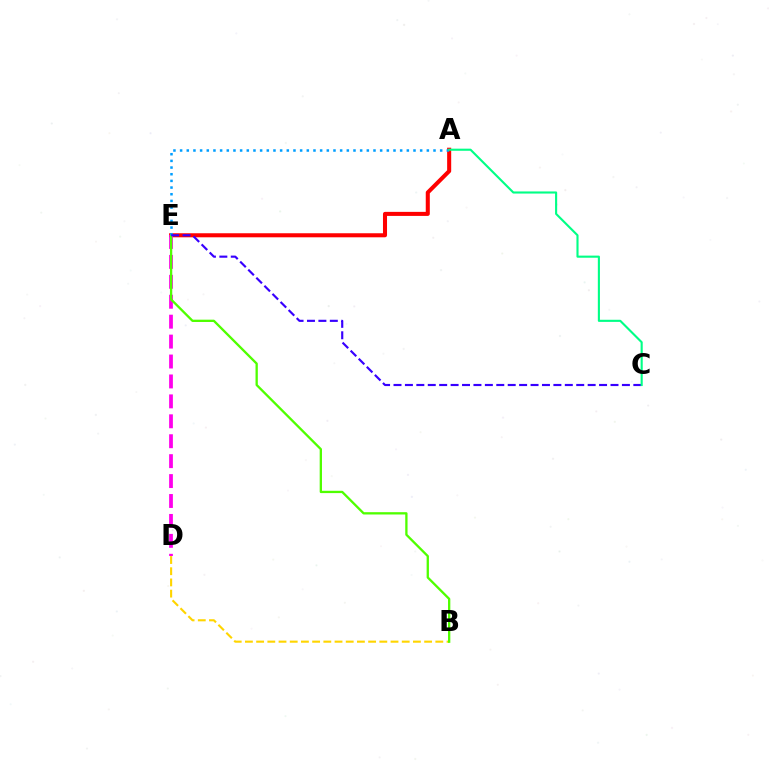{('A', 'E'): [{'color': '#ff0000', 'line_style': 'solid', 'thickness': 2.91}, {'color': '#009eff', 'line_style': 'dotted', 'thickness': 1.81}], ('D', 'E'): [{'color': '#ff00ed', 'line_style': 'dashed', 'thickness': 2.71}], ('B', 'D'): [{'color': '#ffd500', 'line_style': 'dashed', 'thickness': 1.52}], ('B', 'E'): [{'color': '#4fff00', 'line_style': 'solid', 'thickness': 1.66}], ('C', 'E'): [{'color': '#3700ff', 'line_style': 'dashed', 'thickness': 1.55}], ('A', 'C'): [{'color': '#00ff86', 'line_style': 'solid', 'thickness': 1.52}]}